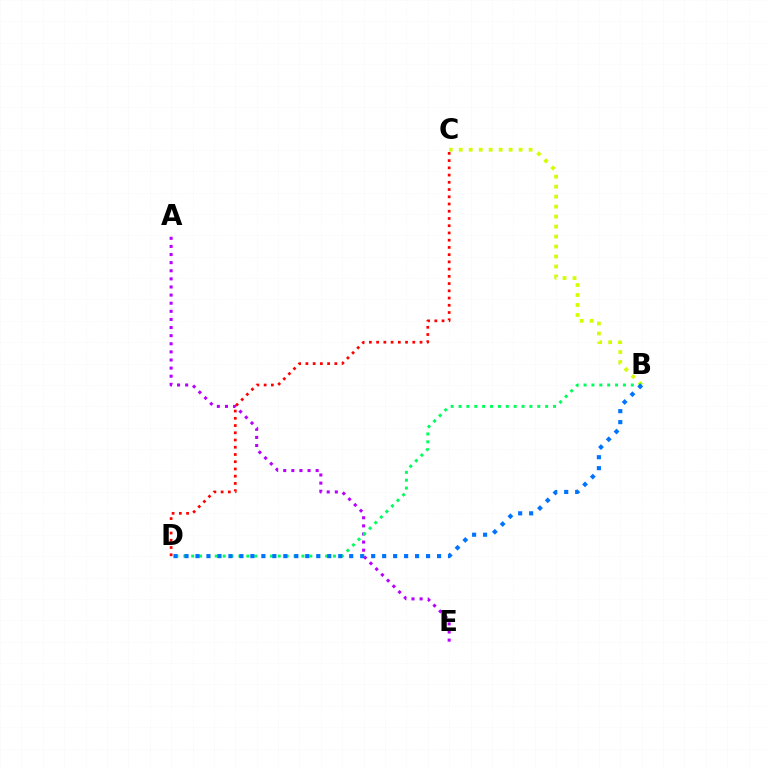{('A', 'E'): [{'color': '#b900ff', 'line_style': 'dotted', 'thickness': 2.2}], ('B', 'C'): [{'color': '#d1ff00', 'line_style': 'dotted', 'thickness': 2.71}], ('B', 'D'): [{'color': '#00ff5c', 'line_style': 'dotted', 'thickness': 2.14}, {'color': '#0074ff', 'line_style': 'dotted', 'thickness': 2.98}], ('C', 'D'): [{'color': '#ff0000', 'line_style': 'dotted', 'thickness': 1.97}]}